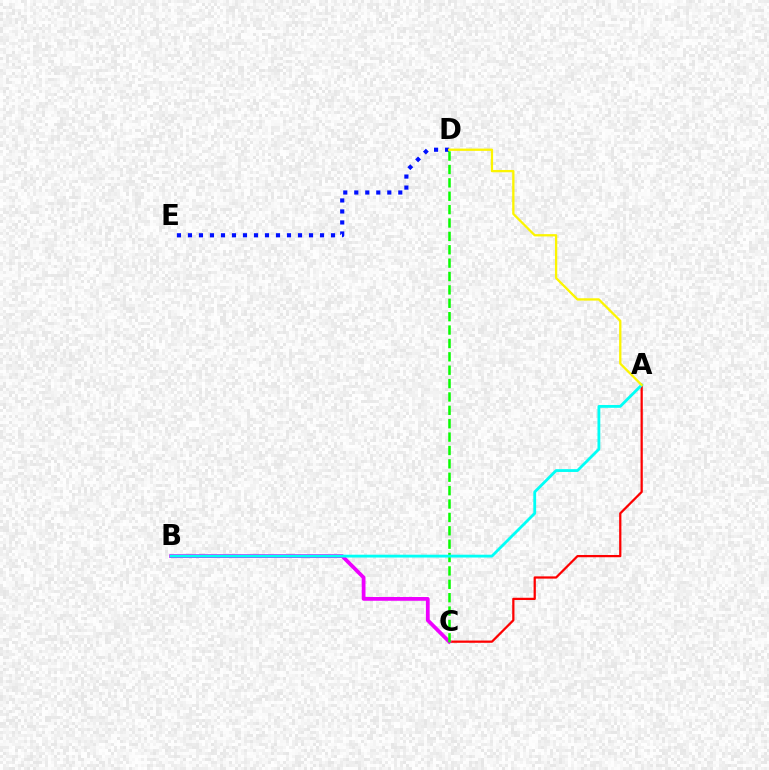{('D', 'E'): [{'color': '#0010ff', 'line_style': 'dotted', 'thickness': 2.99}], ('A', 'C'): [{'color': '#ff0000', 'line_style': 'solid', 'thickness': 1.62}], ('B', 'C'): [{'color': '#ee00ff', 'line_style': 'solid', 'thickness': 2.71}], ('C', 'D'): [{'color': '#08ff00', 'line_style': 'dashed', 'thickness': 1.82}], ('A', 'B'): [{'color': '#00fff6', 'line_style': 'solid', 'thickness': 2.03}], ('A', 'D'): [{'color': '#fcf500', 'line_style': 'solid', 'thickness': 1.65}]}